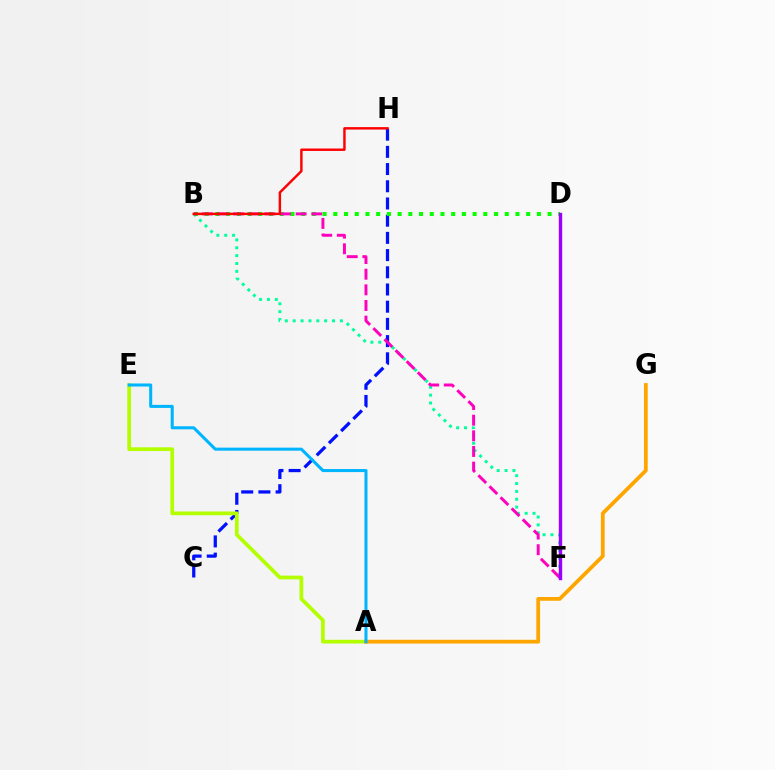{('B', 'F'): [{'color': '#00ff9d', 'line_style': 'dotted', 'thickness': 2.14}, {'color': '#ff00bd', 'line_style': 'dashed', 'thickness': 2.12}], ('C', 'H'): [{'color': '#0010ff', 'line_style': 'dashed', 'thickness': 2.34}], ('B', 'D'): [{'color': '#08ff00', 'line_style': 'dotted', 'thickness': 2.91}], ('B', 'H'): [{'color': '#ff0000', 'line_style': 'solid', 'thickness': 1.76}], ('A', 'E'): [{'color': '#b3ff00', 'line_style': 'solid', 'thickness': 2.68}, {'color': '#00b5ff', 'line_style': 'solid', 'thickness': 2.19}], ('D', 'F'): [{'color': '#9b00ff', 'line_style': 'solid', 'thickness': 2.44}], ('A', 'G'): [{'color': '#ffa500', 'line_style': 'solid', 'thickness': 2.71}]}